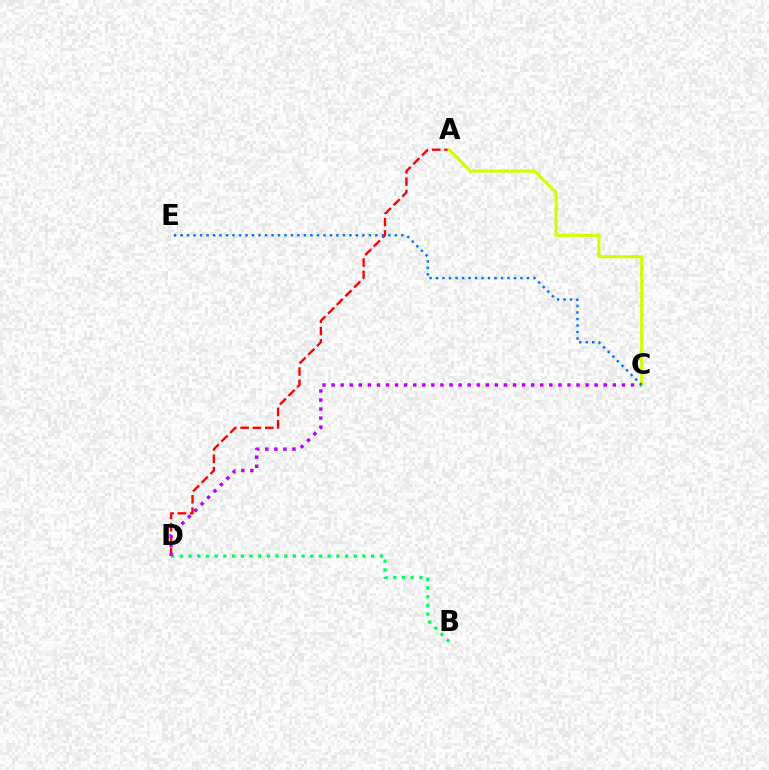{('A', 'D'): [{'color': '#ff0000', 'line_style': 'dashed', 'thickness': 1.67}], ('B', 'D'): [{'color': '#00ff5c', 'line_style': 'dotted', 'thickness': 2.36}], ('C', 'D'): [{'color': '#b900ff', 'line_style': 'dotted', 'thickness': 2.46}], ('A', 'C'): [{'color': '#d1ff00', 'line_style': 'solid', 'thickness': 2.22}], ('C', 'E'): [{'color': '#0074ff', 'line_style': 'dotted', 'thickness': 1.76}]}